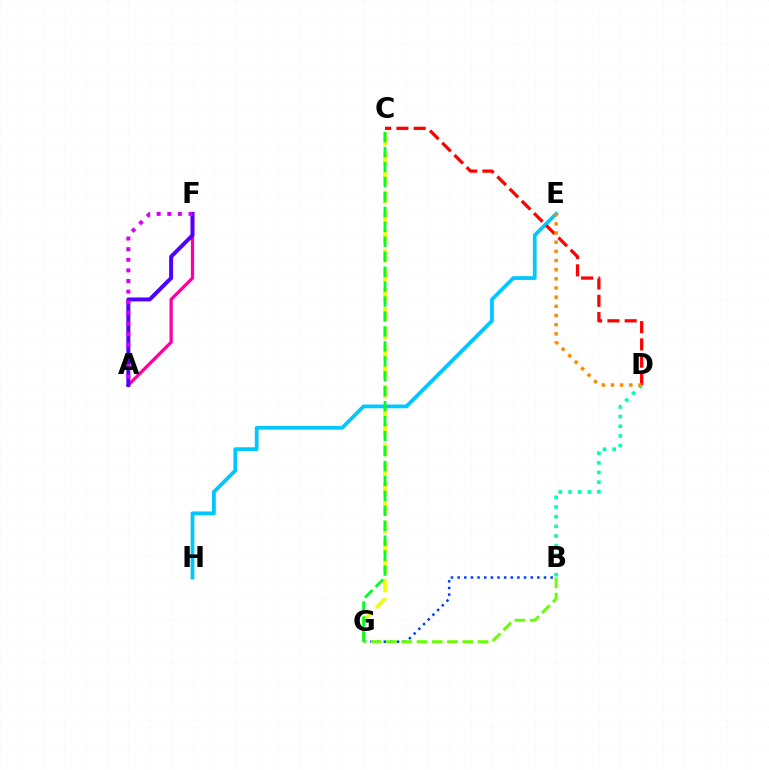{('C', 'G'): [{'color': '#eeff00', 'line_style': 'dashed', 'thickness': 2.64}, {'color': '#00ff27', 'line_style': 'dashed', 'thickness': 2.03}], ('A', 'F'): [{'color': '#ff00a0', 'line_style': 'solid', 'thickness': 2.34}, {'color': '#4f00ff', 'line_style': 'solid', 'thickness': 2.85}, {'color': '#d600ff', 'line_style': 'dotted', 'thickness': 2.88}], ('B', 'D'): [{'color': '#00ffaf', 'line_style': 'dotted', 'thickness': 2.62}], ('E', 'H'): [{'color': '#00c7ff', 'line_style': 'solid', 'thickness': 2.72}], ('C', 'D'): [{'color': '#ff0000', 'line_style': 'dashed', 'thickness': 2.35}], ('D', 'E'): [{'color': '#ff8800', 'line_style': 'dotted', 'thickness': 2.49}], ('B', 'G'): [{'color': '#003fff', 'line_style': 'dotted', 'thickness': 1.81}, {'color': '#66ff00', 'line_style': 'dashed', 'thickness': 2.07}]}